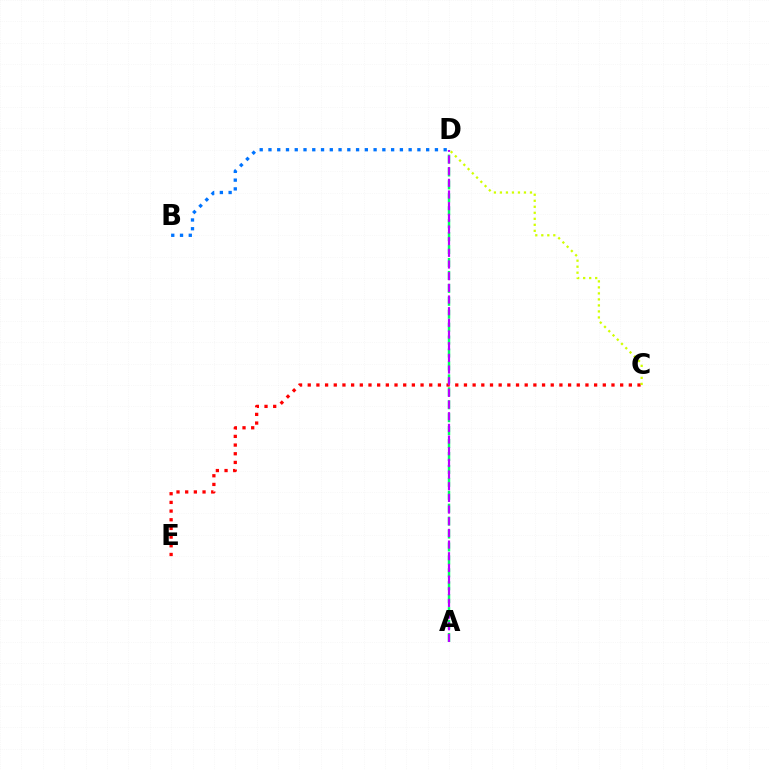{('C', 'E'): [{'color': '#ff0000', 'line_style': 'dotted', 'thickness': 2.36}], ('A', 'D'): [{'color': '#00ff5c', 'line_style': 'dashed', 'thickness': 1.76}, {'color': '#b900ff', 'line_style': 'dashed', 'thickness': 1.59}], ('B', 'D'): [{'color': '#0074ff', 'line_style': 'dotted', 'thickness': 2.38}], ('C', 'D'): [{'color': '#d1ff00', 'line_style': 'dotted', 'thickness': 1.63}]}